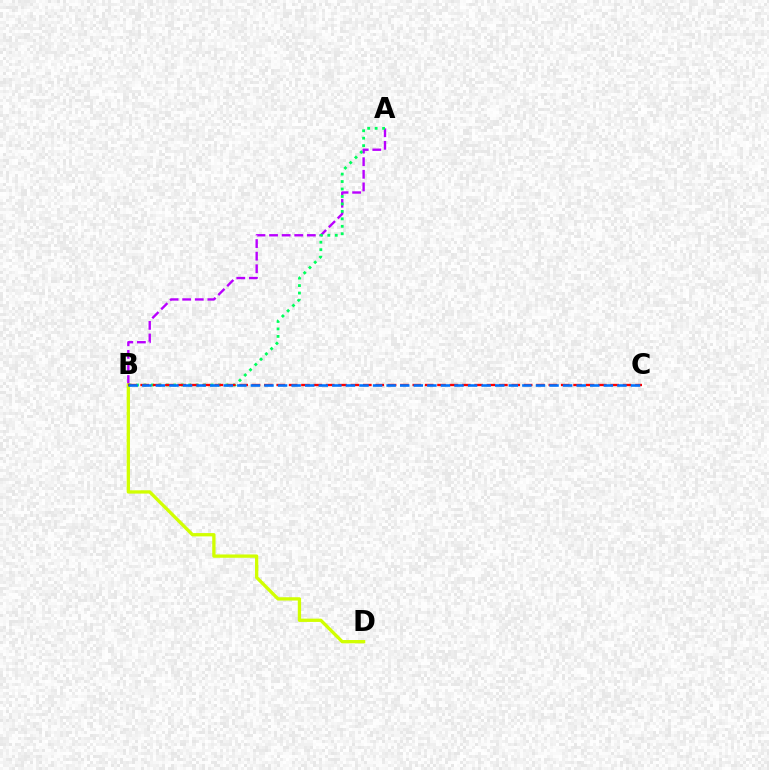{('A', 'B'): [{'color': '#b900ff', 'line_style': 'dashed', 'thickness': 1.71}, {'color': '#00ff5c', 'line_style': 'dotted', 'thickness': 2.03}], ('B', 'D'): [{'color': '#d1ff00', 'line_style': 'solid', 'thickness': 2.37}], ('B', 'C'): [{'color': '#ff0000', 'line_style': 'dashed', 'thickness': 1.68}, {'color': '#0074ff', 'line_style': 'dashed', 'thickness': 1.84}]}